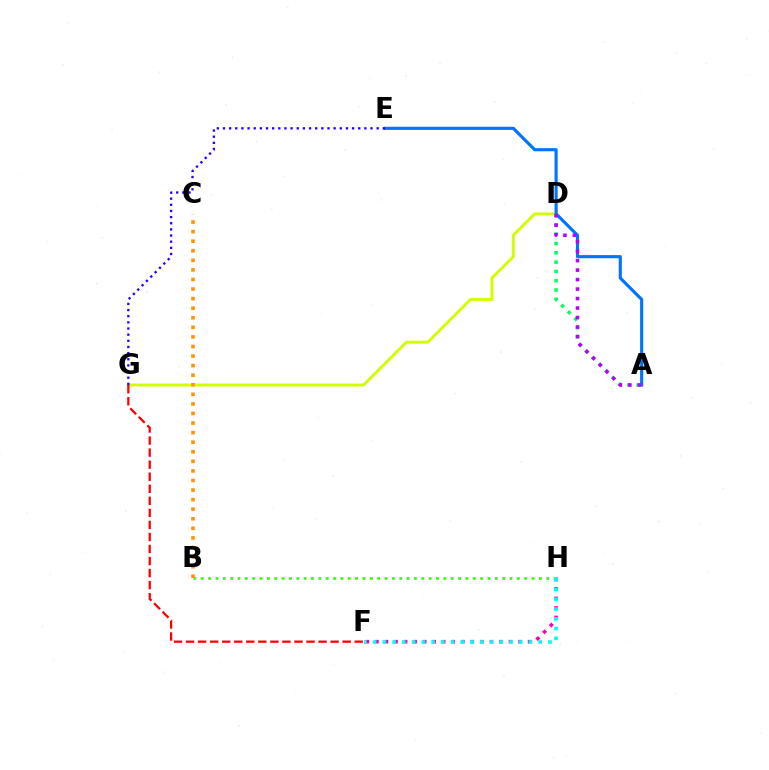{('F', 'H'): [{'color': '#ff00ac', 'line_style': 'dotted', 'thickness': 2.59}, {'color': '#00fff6', 'line_style': 'dotted', 'thickness': 2.65}], ('B', 'H'): [{'color': '#3dff00', 'line_style': 'dotted', 'thickness': 2.0}], ('D', 'G'): [{'color': '#d1ff00', 'line_style': 'solid', 'thickness': 2.11}], ('A', 'D'): [{'color': '#00ff5c', 'line_style': 'dotted', 'thickness': 2.53}, {'color': '#b900ff', 'line_style': 'dotted', 'thickness': 2.58}], ('A', 'E'): [{'color': '#0074ff', 'line_style': 'solid', 'thickness': 2.25}], ('E', 'G'): [{'color': '#2500ff', 'line_style': 'dotted', 'thickness': 1.67}], ('F', 'G'): [{'color': '#ff0000', 'line_style': 'dashed', 'thickness': 1.64}], ('B', 'C'): [{'color': '#ff9400', 'line_style': 'dotted', 'thickness': 2.6}]}